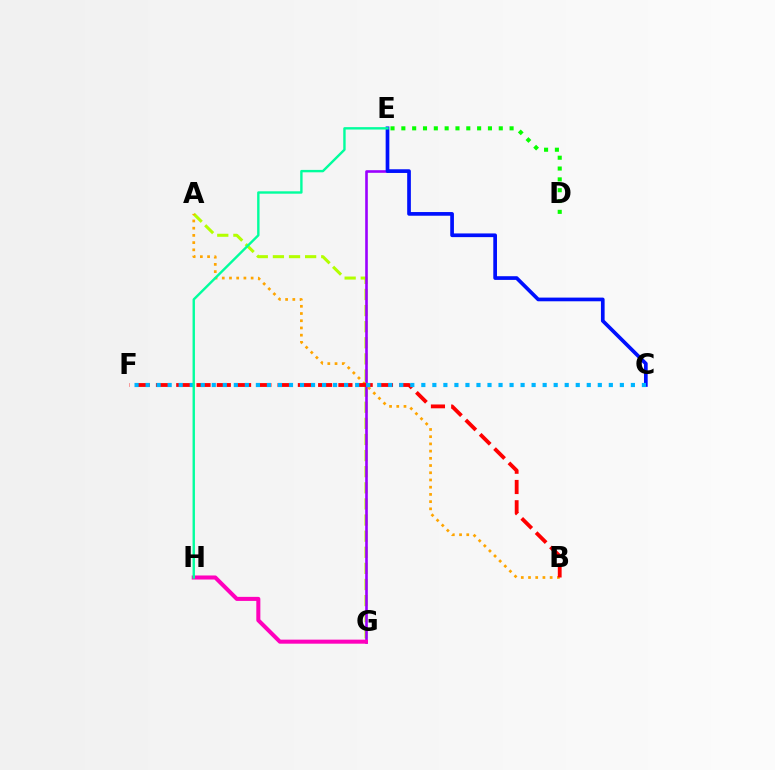{('A', 'G'): [{'color': '#b3ff00', 'line_style': 'dashed', 'thickness': 2.19}], ('E', 'G'): [{'color': '#9b00ff', 'line_style': 'solid', 'thickness': 1.88}], ('A', 'B'): [{'color': '#ffa500', 'line_style': 'dotted', 'thickness': 1.96}], ('G', 'H'): [{'color': '#ff00bd', 'line_style': 'solid', 'thickness': 2.91}], ('B', 'F'): [{'color': '#ff0000', 'line_style': 'dashed', 'thickness': 2.75}], ('C', 'E'): [{'color': '#0010ff', 'line_style': 'solid', 'thickness': 2.66}], ('C', 'F'): [{'color': '#00b5ff', 'line_style': 'dotted', 'thickness': 3.0}], ('D', 'E'): [{'color': '#08ff00', 'line_style': 'dotted', 'thickness': 2.94}], ('E', 'H'): [{'color': '#00ff9d', 'line_style': 'solid', 'thickness': 1.73}]}